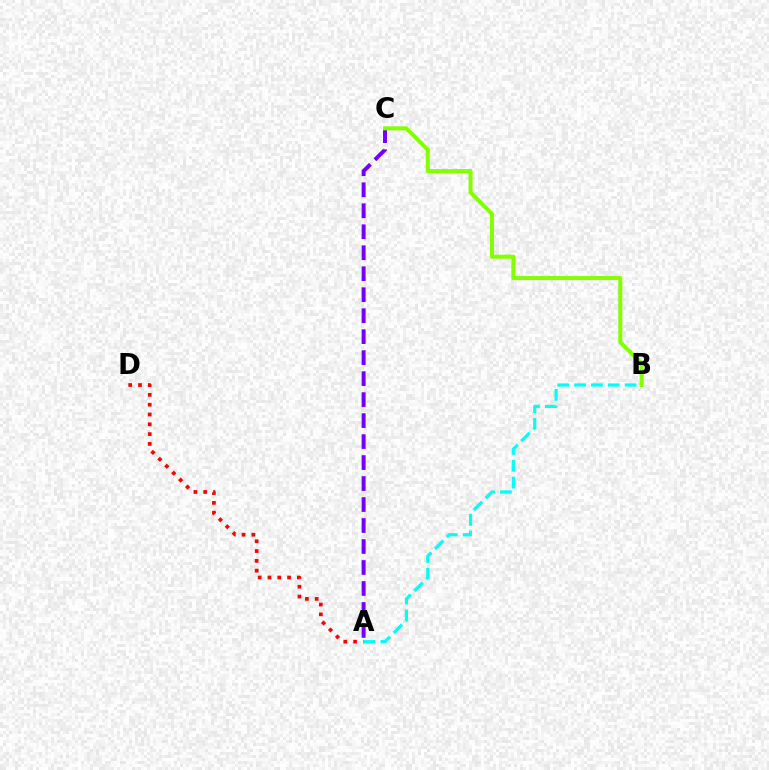{('A', 'C'): [{'color': '#7200ff', 'line_style': 'dashed', 'thickness': 2.85}], ('A', 'D'): [{'color': '#ff0000', 'line_style': 'dotted', 'thickness': 2.66}], ('A', 'B'): [{'color': '#00fff6', 'line_style': 'dashed', 'thickness': 2.29}], ('B', 'C'): [{'color': '#84ff00', 'line_style': 'solid', 'thickness': 2.91}]}